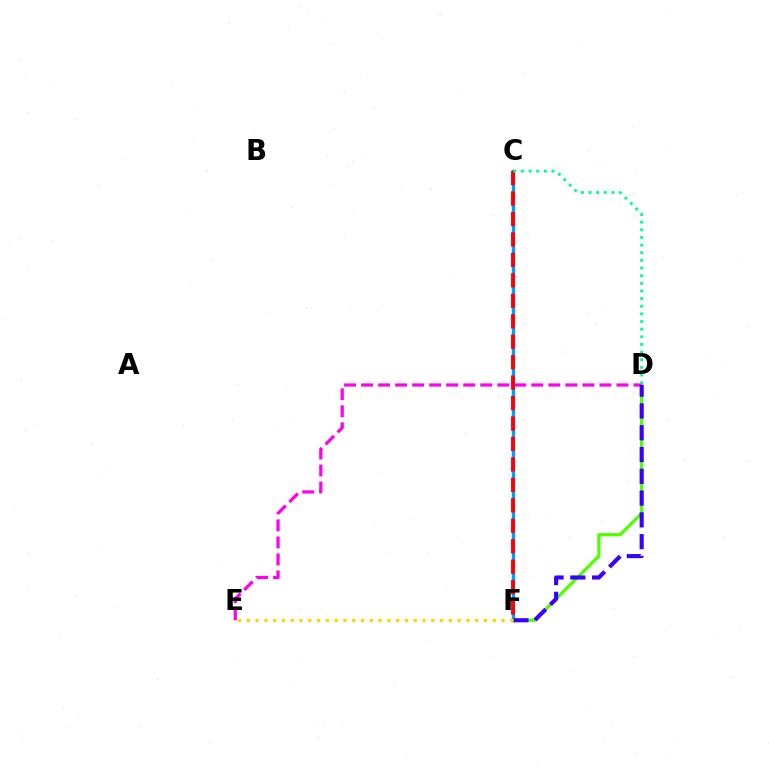{('D', 'F'): [{'color': '#4fff00', 'line_style': 'solid', 'thickness': 2.32}, {'color': '#3700ff', 'line_style': 'dashed', 'thickness': 2.96}], ('D', 'E'): [{'color': '#ff00ed', 'line_style': 'dashed', 'thickness': 2.31}], ('C', 'F'): [{'color': '#009eff', 'line_style': 'solid', 'thickness': 2.45}, {'color': '#ff0000', 'line_style': 'dashed', 'thickness': 2.78}], ('C', 'D'): [{'color': '#00ff86', 'line_style': 'dotted', 'thickness': 2.08}], ('E', 'F'): [{'color': '#ffd500', 'line_style': 'dotted', 'thickness': 2.39}]}